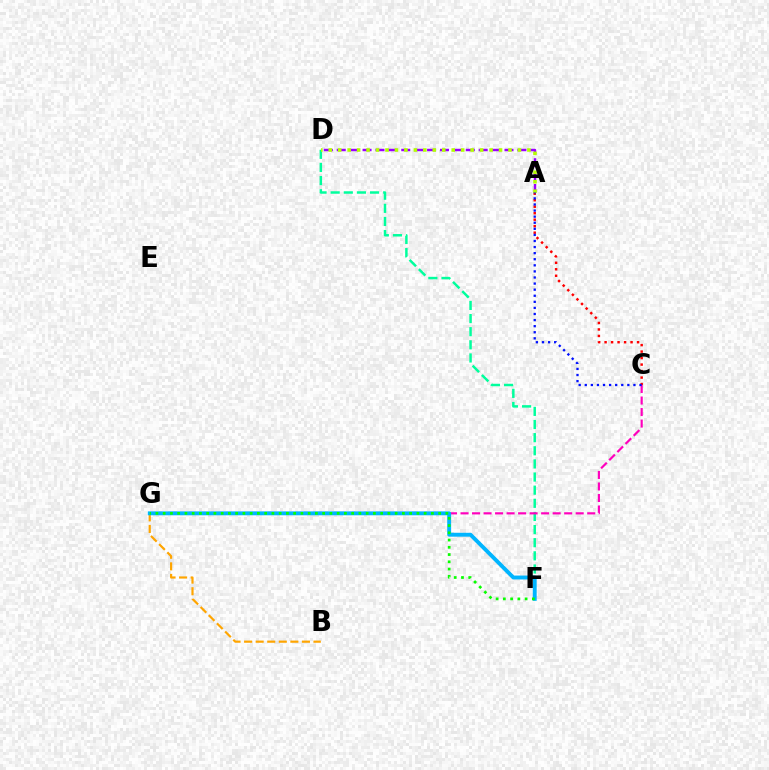{('D', 'F'): [{'color': '#00ff9d', 'line_style': 'dashed', 'thickness': 1.78}], ('B', 'G'): [{'color': '#ffa500', 'line_style': 'dashed', 'thickness': 1.57}], ('A', 'D'): [{'color': '#9b00ff', 'line_style': 'dashed', 'thickness': 1.75}, {'color': '#b3ff00', 'line_style': 'dotted', 'thickness': 2.57}], ('C', 'G'): [{'color': '#ff00bd', 'line_style': 'dashed', 'thickness': 1.56}], ('F', 'G'): [{'color': '#00b5ff', 'line_style': 'solid', 'thickness': 2.81}, {'color': '#08ff00', 'line_style': 'dotted', 'thickness': 1.97}], ('A', 'C'): [{'color': '#ff0000', 'line_style': 'dotted', 'thickness': 1.76}, {'color': '#0010ff', 'line_style': 'dotted', 'thickness': 1.65}]}